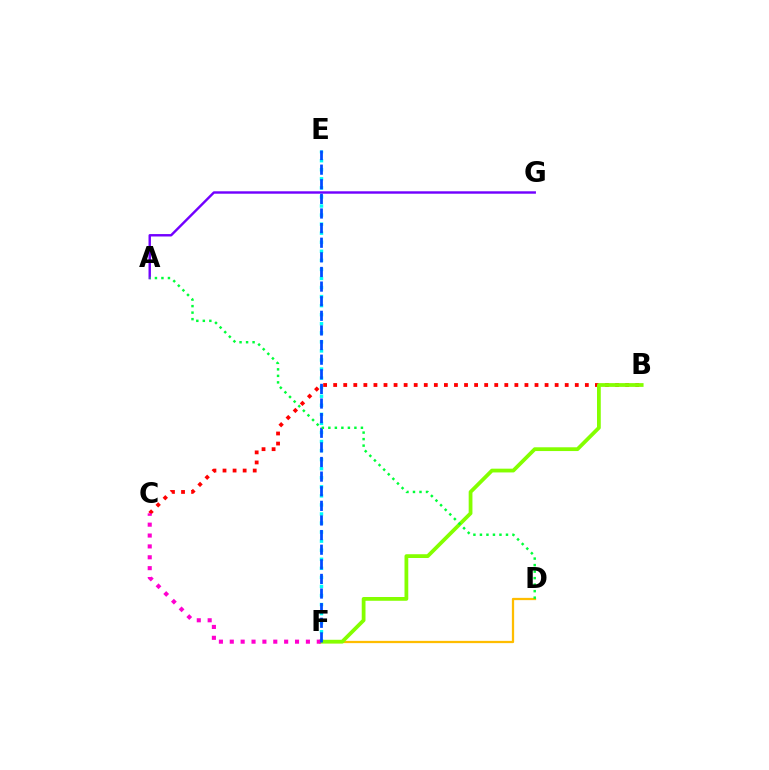{('D', 'F'): [{'color': '#ffbd00', 'line_style': 'solid', 'thickness': 1.63}], ('A', 'G'): [{'color': '#7200ff', 'line_style': 'solid', 'thickness': 1.74}], ('E', 'F'): [{'color': '#00fff6', 'line_style': 'dotted', 'thickness': 2.46}, {'color': '#004bff', 'line_style': 'dashed', 'thickness': 1.99}], ('B', 'C'): [{'color': '#ff0000', 'line_style': 'dotted', 'thickness': 2.74}], ('B', 'F'): [{'color': '#84ff00', 'line_style': 'solid', 'thickness': 2.71}], ('C', 'F'): [{'color': '#ff00cf', 'line_style': 'dotted', 'thickness': 2.95}], ('A', 'D'): [{'color': '#00ff39', 'line_style': 'dotted', 'thickness': 1.77}]}